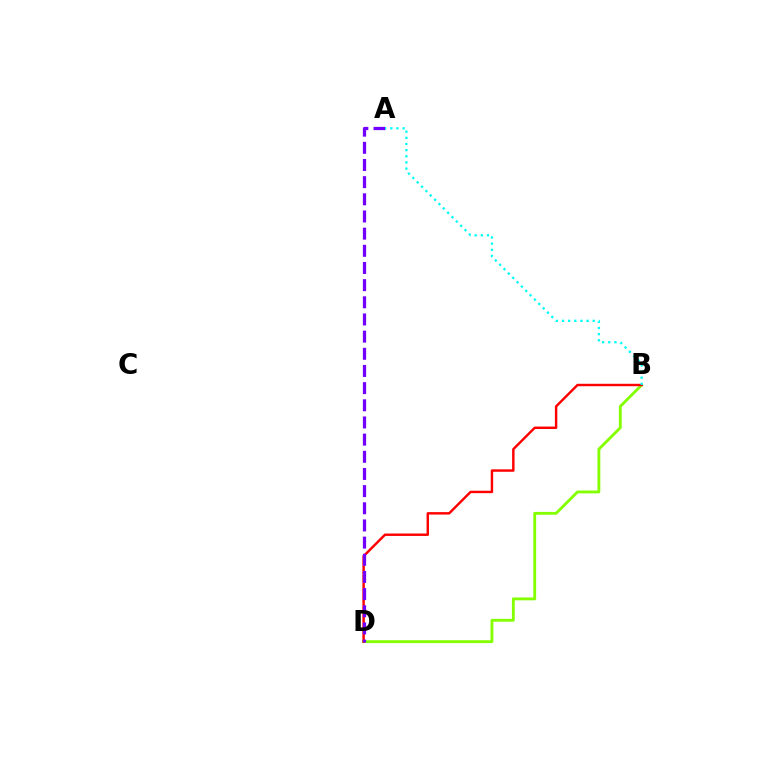{('B', 'D'): [{'color': '#84ff00', 'line_style': 'solid', 'thickness': 2.04}, {'color': '#ff0000', 'line_style': 'solid', 'thickness': 1.75}], ('A', 'D'): [{'color': '#7200ff', 'line_style': 'dashed', 'thickness': 2.33}], ('A', 'B'): [{'color': '#00fff6', 'line_style': 'dotted', 'thickness': 1.67}]}